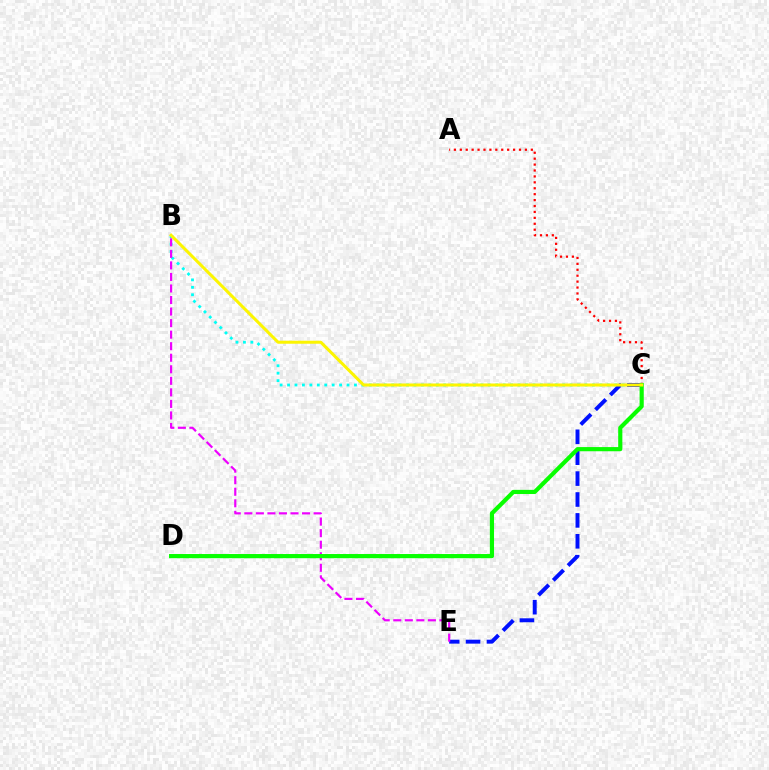{('B', 'C'): [{'color': '#00fff6', 'line_style': 'dotted', 'thickness': 2.02}, {'color': '#fcf500', 'line_style': 'solid', 'thickness': 2.18}], ('A', 'C'): [{'color': '#ff0000', 'line_style': 'dotted', 'thickness': 1.61}], ('C', 'E'): [{'color': '#0010ff', 'line_style': 'dashed', 'thickness': 2.84}], ('B', 'E'): [{'color': '#ee00ff', 'line_style': 'dashed', 'thickness': 1.57}], ('C', 'D'): [{'color': '#08ff00', 'line_style': 'solid', 'thickness': 3.0}]}